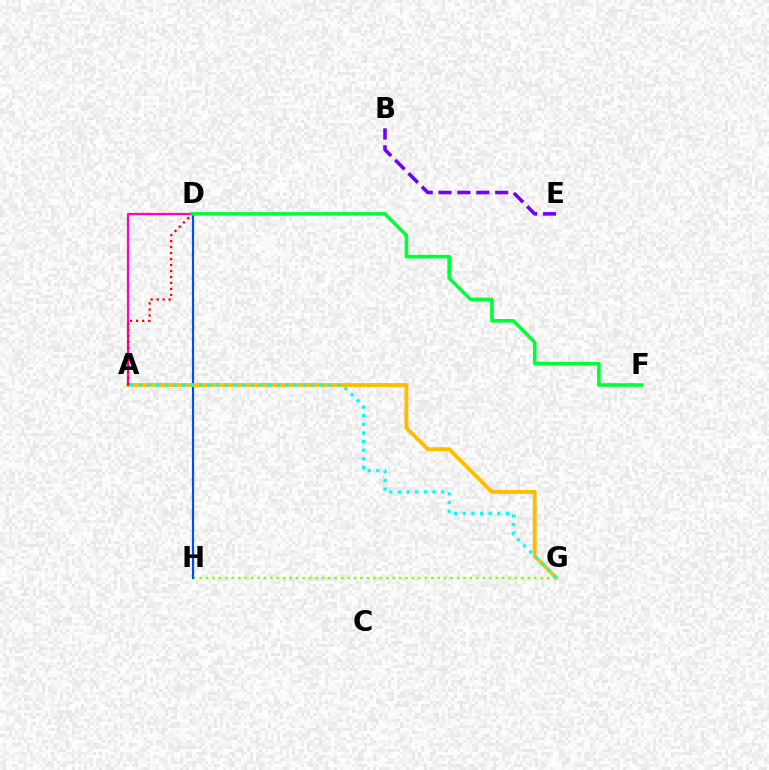{('G', 'H'): [{'color': '#84ff00', 'line_style': 'dotted', 'thickness': 1.75}], ('D', 'H'): [{'color': '#004bff', 'line_style': 'solid', 'thickness': 1.57}], ('B', 'E'): [{'color': '#7200ff', 'line_style': 'dashed', 'thickness': 2.57}], ('A', 'G'): [{'color': '#ffbd00', 'line_style': 'solid', 'thickness': 2.76}, {'color': '#00fff6', 'line_style': 'dotted', 'thickness': 2.34}], ('A', 'D'): [{'color': '#ff00cf', 'line_style': 'solid', 'thickness': 1.61}, {'color': '#ff0000', 'line_style': 'dotted', 'thickness': 1.63}], ('D', 'F'): [{'color': '#00ff39', 'line_style': 'solid', 'thickness': 2.59}]}